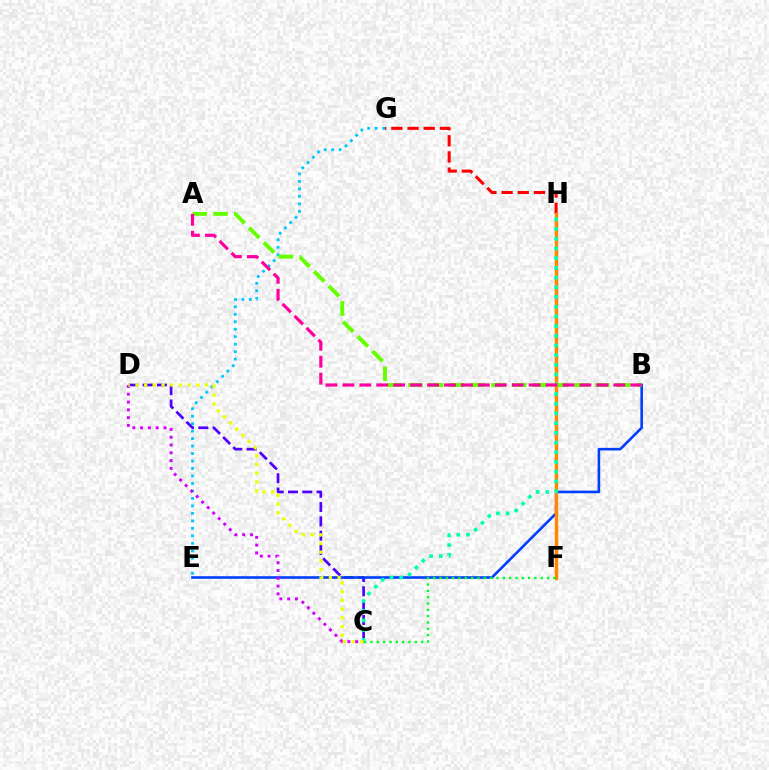{('C', 'D'): [{'color': '#4f00ff', 'line_style': 'dashed', 'thickness': 1.94}, {'color': '#d600ff', 'line_style': 'dotted', 'thickness': 2.12}, {'color': '#eeff00', 'line_style': 'dotted', 'thickness': 2.37}], ('G', 'H'): [{'color': '#ff0000', 'line_style': 'dashed', 'thickness': 2.2}], ('B', 'E'): [{'color': '#003fff', 'line_style': 'solid', 'thickness': 1.87}], ('F', 'H'): [{'color': '#ff8800', 'line_style': 'solid', 'thickness': 2.5}], ('C', 'F'): [{'color': '#00ff27', 'line_style': 'dotted', 'thickness': 1.72}], ('E', 'G'): [{'color': '#00c7ff', 'line_style': 'dotted', 'thickness': 2.03}], ('C', 'H'): [{'color': '#00ffaf', 'line_style': 'dotted', 'thickness': 2.64}], ('A', 'B'): [{'color': '#66ff00', 'line_style': 'dashed', 'thickness': 2.82}, {'color': '#ff00a0', 'line_style': 'dashed', 'thickness': 2.3}]}